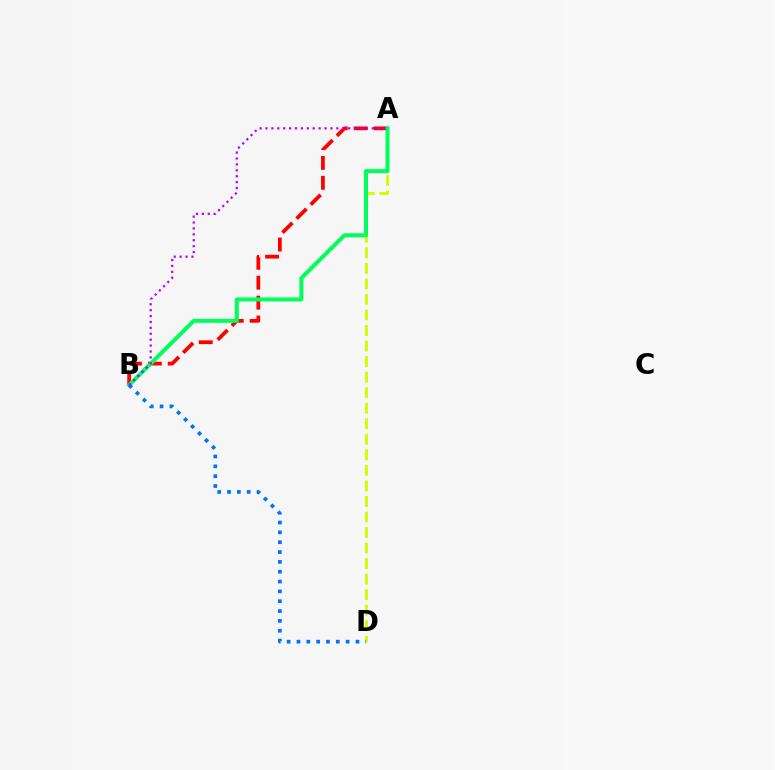{('A', 'D'): [{'color': '#d1ff00', 'line_style': 'dashed', 'thickness': 2.11}], ('A', 'B'): [{'color': '#ff0000', 'line_style': 'dashed', 'thickness': 2.7}, {'color': '#00ff5c', 'line_style': 'solid', 'thickness': 2.91}, {'color': '#b900ff', 'line_style': 'dotted', 'thickness': 1.6}], ('B', 'D'): [{'color': '#0074ff', 'line_style': 'dotted', 'thickness': 2.67}]}